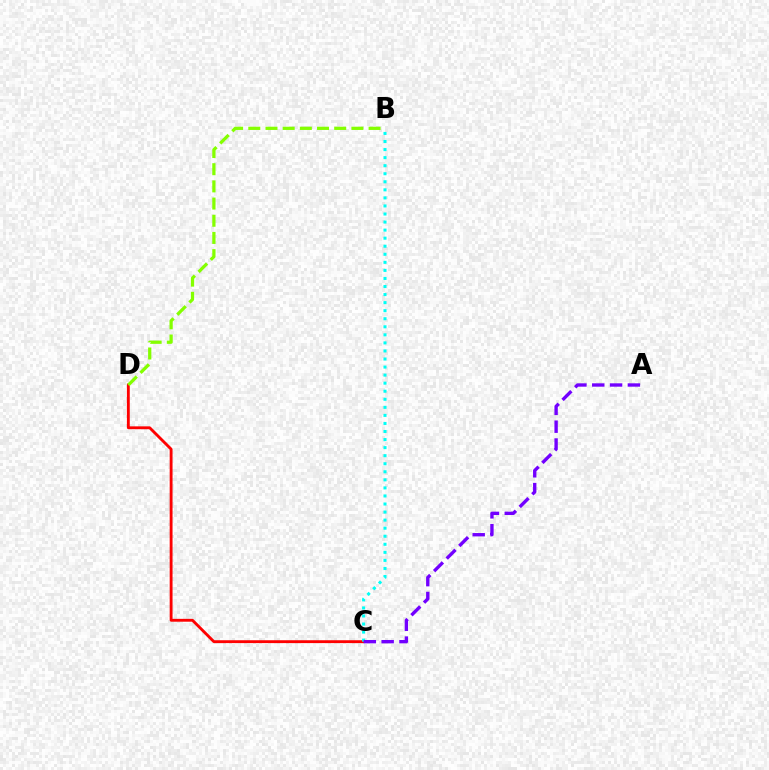{('C', 'D'): [{'color': '#ff0000', 'line_style': 'solid', 'thickness': 2.06}], ('B', 'D'): [{'color': '#84ff00', 'line_style': 'dashed', 'thickness': 2.33}], ('B', 'C'): [{'color': '#00fff6', 'line_style': 'dotted', 'thickness': 2.19}], ('A', 'C'): [{'color': '#7200ff', 'line_style': 'dashed', 'thickness': 2.42}]}